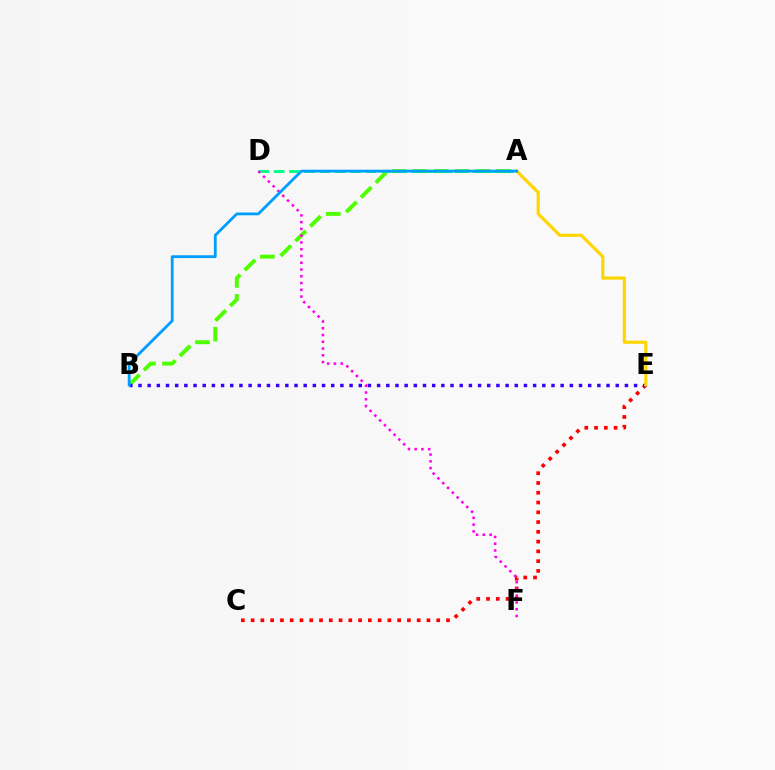{('C', 'E'): [{'color': '#ff0000', 'line_style': 'dotted', 'thickness': 2.65}], ('A', 'B'): [{'color': '#4fff00', 'line_style': 'dashed', 'thickness': 2.84}, {'color': '#009eff', 'line_style': 'solid', 'thickness': 2.02}], ('B', 'E'): [{'color': '#3700ff', 'line_style': 'dotted', 'thickness': 2.49}], ('A', 'D'): [{'color': '#00ff86', 'line_style': 'dashed', 'thickness': 2.08}], ('A', 'E'): [{'color': '#ffd500', 'line_style': 'solid', 'thickness': 2.26}], ('D', 'F'): [{'color': '#ff00ed', 'line_style': 'dotted', 'thickness': 1.84}]}